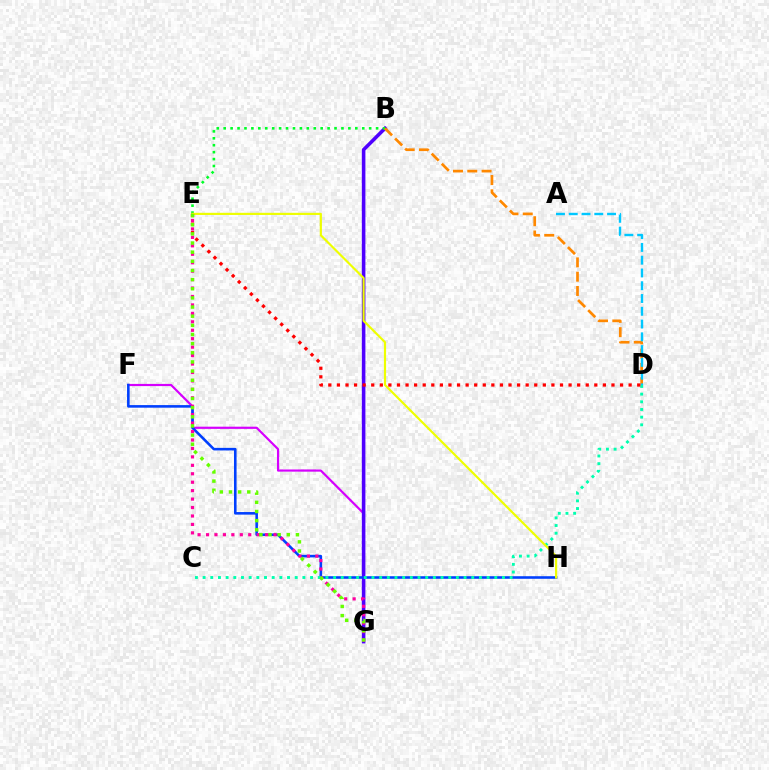{('F', 'G'): [{'color': '#d600ff', 'line_style': 'solid', 'thickness': 1.58}], ('B', 'G'): [{'color': '#4f00ff', 'line_style': 'solid', 'thickness': 2.57}], ('F', 'H'): [{'color': '#003fff', 'line_style': 'solid', 'thickness': 1.86}], ('B', 'E'): [{'color': '#00ff27', 'line_style': 'dotted', 'thickness': 1.88}], ('E', 'G'): [{'color': '#ff00a0', 'line_style': 'dotted', 'thickness': 2.29}, {'color': '#66ff00', 'line_style': 'dotted', 'thickness': 2.48}], ('C', 'D'): [{'color': '#00ffaf', 'line_style': 'dotted', 'thickness': 2.09}], ('E', 'H'): [{'color': '#eeff00', 'line_style': 'solid', 'thickness': 1.56}], ('B', 'D'): [{'color': '#ff8800', 'line_style': 'dashed', 'thickness': 1.94}], ('A', 'D'): [{'color': '#00c7ff', 'line_style': 'dashed', 'thickness': 1.74}], ('D', 'E'): [{'color': '#ff0000', 'line_style': 'dotted', 'thickness': 2.33}]}